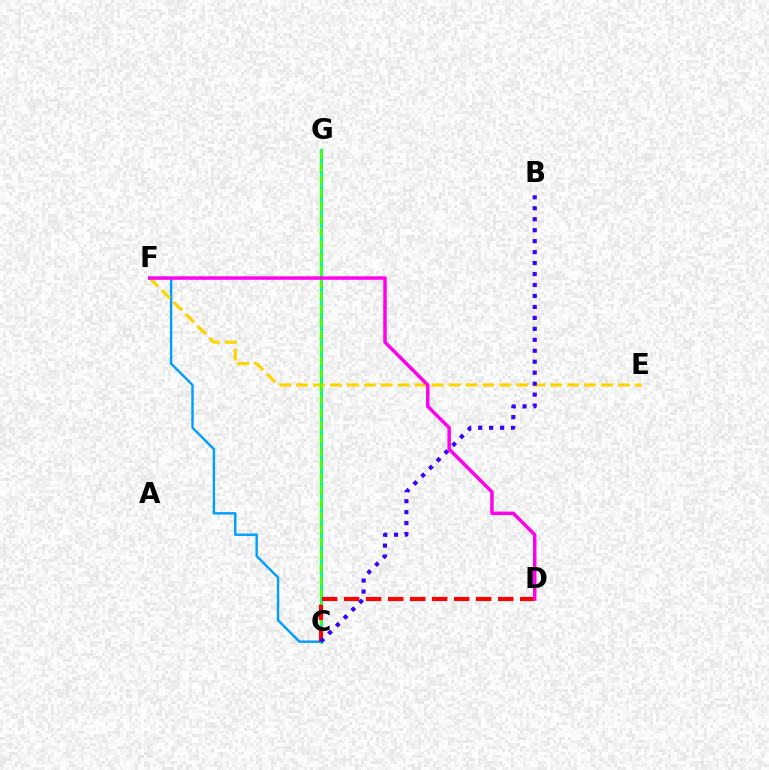{('C', 'F'): [{'color': '#009eff', 'line_style': 'solid', 'thickness': 1.75}], ('C', 'G'): [{'color': '#00ff86', 'line_style': 'solid', 'thickness': 2.13}, {'color': '#4fff00', 'line_style': 'dashed', 'thickness': 1.76}], ('E', 'F'): [{'color': '#ffd500', 'line_style': 'dashed', 'thickness': 2.3}], ('C', 'D'): [{'color': '#ff0000', 'line_style': 'dashed', 'thickness': 2.99}], ('B', 'C'): [{'color': '#3700ff', 'line_style': 'dotted', 'thickness': 2.98}], ('D', 'F'): [{'color': '#ff00ed', 'line_style': 'solid', 'thickness': 2.49}]}